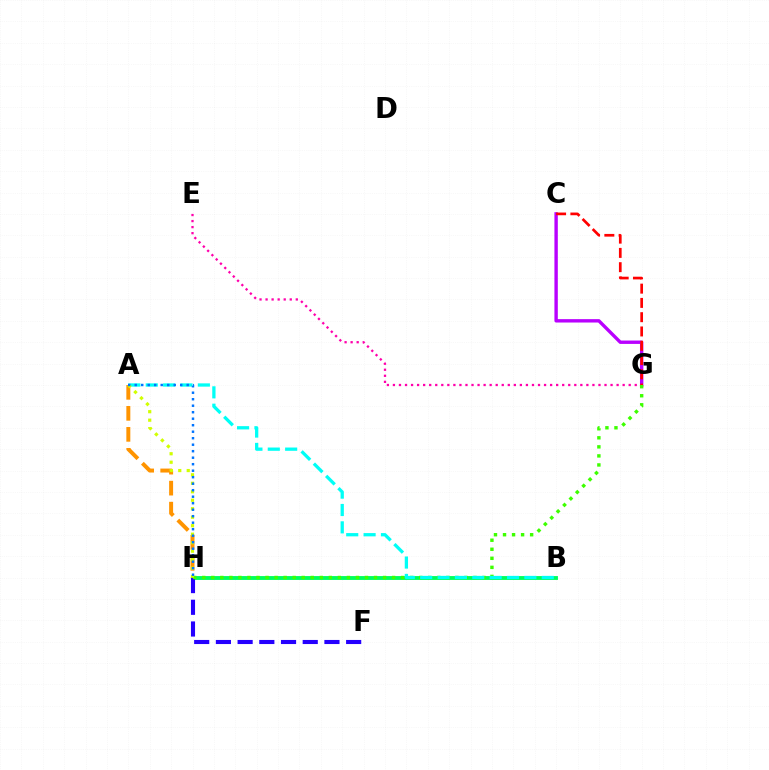{('B', 'H'): [{'color': '#00ff5c', 'line_style': 'solid', 'thickness': 2.78}], ('F', 'H'): [{'color': '#2500ff', 'line_style': 'dashed', 'thickness': 2.95}], ('A', 'H'): [{'color': '#ff9400', 'line_style': 'dashed', 'thickness': 2.85}, {'color': '#d1ff00', 'line_style': 'dotted', 'thickness': 2.31}, {'color': '#0074ff', 'line_style': 'dotted', 'thickness': 1.77}], ('C', 'G'): [{'color': '#b900ff', 'line_style': 'solid', 'thickness': 2.44}, {'color': '#ff0000', 'line_style': 'dashed', 'thickness': 1.94}], ('E', 'G'): [{'color': '#ff00ac', 'line_style': 'dotted', 'thickness': 1.64}], ('G', 'H'): [{'color': '#3dff00', 'line_style': 'dotted', 'thickness': 2.46}], ('A', 'B'): [{'color': '#00fff6', 'line_style': 'dashed', 'thickness': 2.36}]}